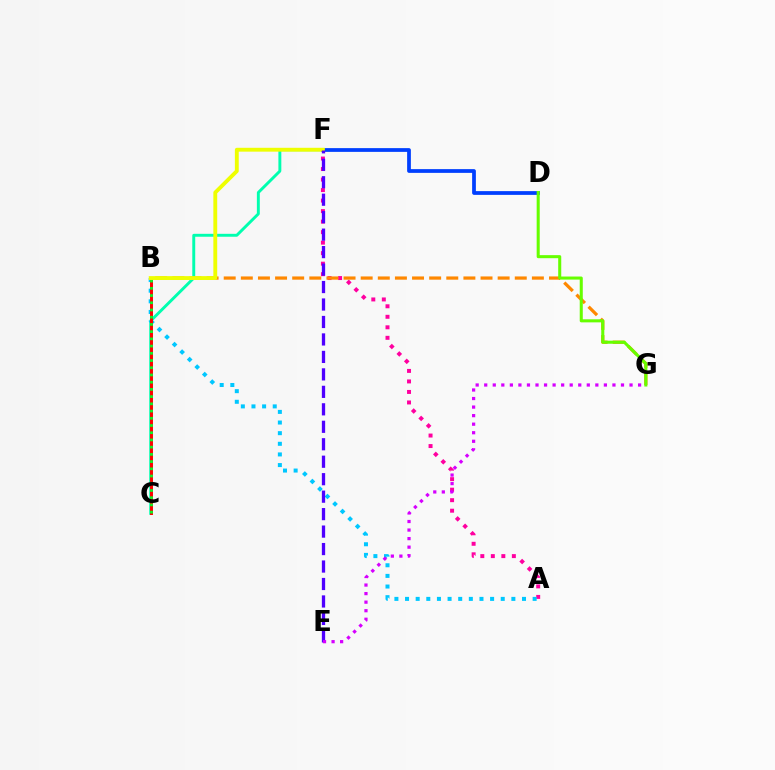{('C', 'F'): [{'color': '#00ffaf', 'line_style': 'solid', 'thickness': 2.1}], ('A', 'F'): [{'color': '#ff00a0', 'line_style': 'dotted', 'thickness': 2.86}], ('A', 'B'): [{'color': '#00c7ff', 'line_style': 'dotted', 'thickness': 2.89}], ('B', 'C'): [{'color': '#ff0000', 'line_style': 'solid', 'thickness': 2.12}, {'color': '#00ff27', 'line_style': 'dotted', 'thickness': 1.96}], ('B', 'G'): [{'color': '#ff8800', 'line_style': 'dashed', 'thickness': 2.33}], ('D', 'F'): [{'color': '#003fff', 'line_style': 'solid', 'thickness': 2.7}], ('D', 'G'): [{'color': '#66ff00', 'line_style': 'solid', 'thickness': 2.2}], ('B', 'F'): [{'color': '#eeff00', 'line_style': 'solid', 'thickness': 2.78}], ('E', 'F'): [{'color': '#4f00ff', 'line_style': 'dashed', 'thickness': 2.37}], ('E', 'G'): [{'color': '#d600ff', 'line_style': 'dotted', 'thickness': 2.32}]}